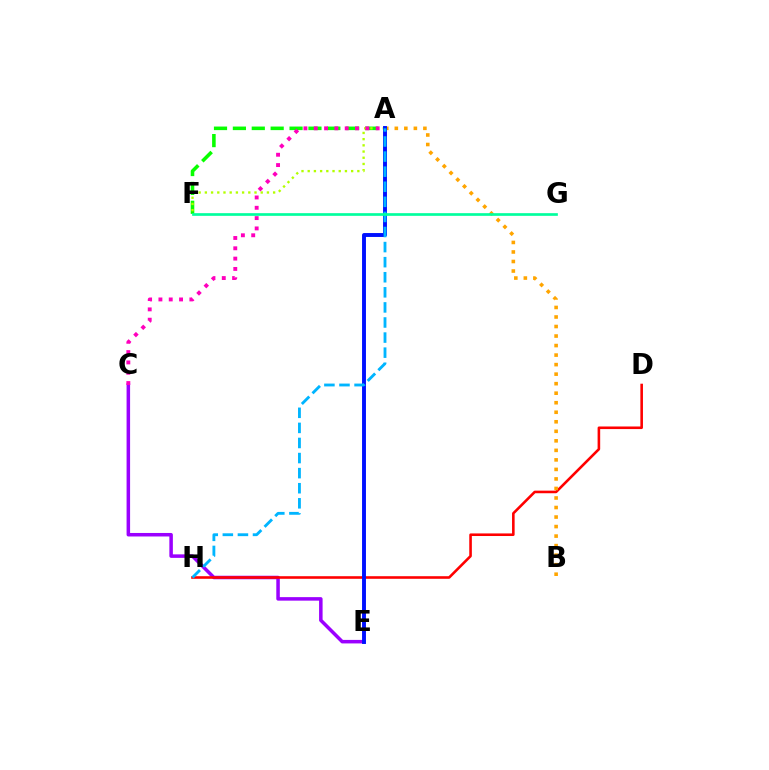{('A', 'F'): [{'color': '#08ff00', 'line_style': 'dashed', 'thickness': 2.57}, {'color': '#b3ff00', 'line_style': 'dotted', 'thickness': 1.69}], ('C', 'E'): [{'color': '#9b00ff', 'line_style': 'solid', 'thickness': 2.53}], ('D', 'H'): [{'color': '#ff0000', 'line_style': 'solid', 'thickness': 1.87}], ('A', 'B'): [{'color': '#ffa500', 'line_style': 'dotted', 'thickness': 2.59}], ('A', 'E'): [{'color': '#0010ff', 'line_style': 'solid', 'thickness': 2.81}], ('A', 'C'): [{'color': '#ff00bd', 'line_style': 'dotted', 'thickness': 2.8}], ('A', 'H'): [{'color': '#00b5ff', 'line_style': 'dashed', 'thickness': 2.05}], ('F', 'G'): [{'color': '#00ff9d', 'line_style': 'solid', 'thickness': 1.93}]}